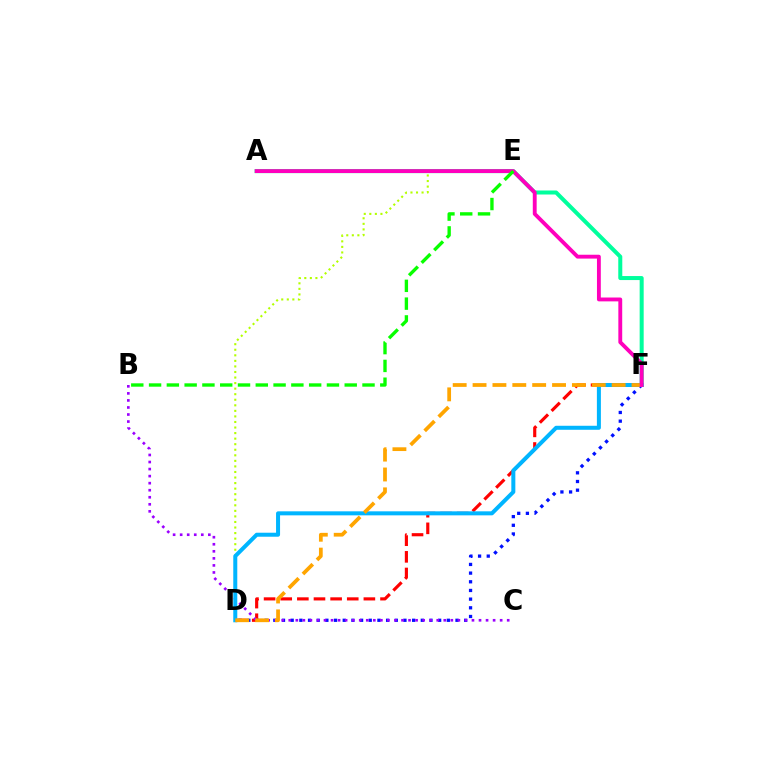{('A', 'F'): [{'color': '#00ff9d', 'line_style': 'solid', 'thickness': 2.89}, {'color': '#ff00bd', 'line_style': 'solid', 'thickness': 2.78}], ('D', 'E'): [{'color': '#b3ff00', 'line_style': 'dotted', 'thickness': 1.51}], ('D', 'F'): [{'color': '#0010ff', 'line_style': 'dotted', 'thickness': 2.36}, {'color': '#ff0000', 'line_style': 'dashed', 'thickness': 2.26}, {'color': '#00b5ff', 'line_style': 'solid', 'thickness': 2.89}, {'color': '#ffa500', 'line_style': 'dashed', 'thickness': 2.7}], ('B', 'C'): [{'color': '#9b00ff', 'line_style': 'dotted', 'thickness': 1.91}], ('B', 'E'): [{'color': '#08ff00', 'line_style': 'dashed', 'thickness': 2.42}]}